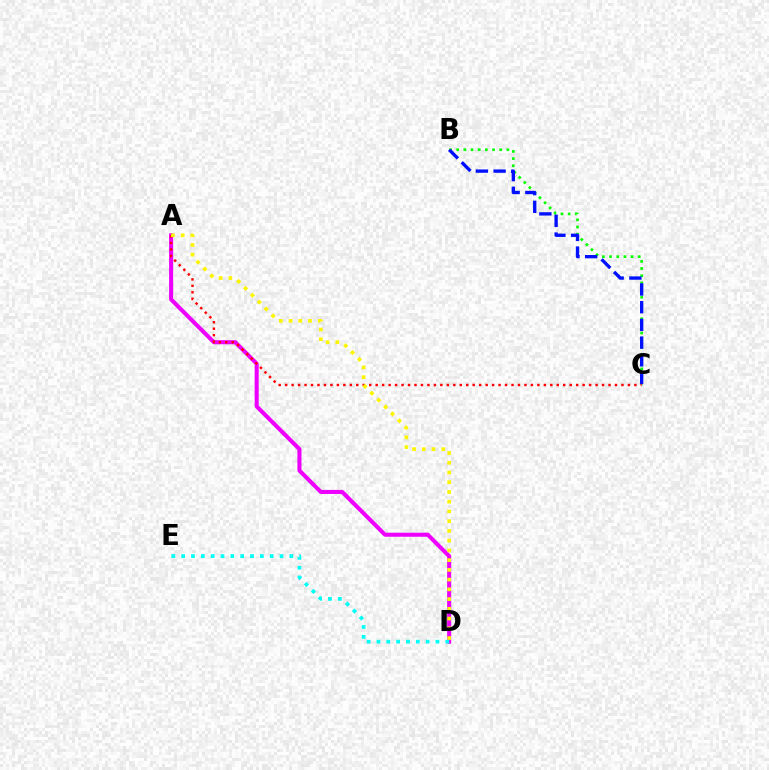{('B', 'C'): [{'color': '#08ff00', 'line_style': 'dotted', 'thickness': 1.95}, {'color': '#0010ff', 'line_style': 'dashed', 'thickness': 2.41}], ('A', 'D'): [{'color': '#ee00ff', 'line_style': 'solid', 'thickness': 2.93}, {'color': '#fcf500', 'line_style': 'dotted', 'thickness': 2.65}], ('A', 'C'): [{'color': '#ff0000', 'line_style': 'dotted', 'thickness': 1.76}], ('D', 'E'): [{'color': '#00fff6', 'line_style': 'dotted', 'thickness': 2.67}]}